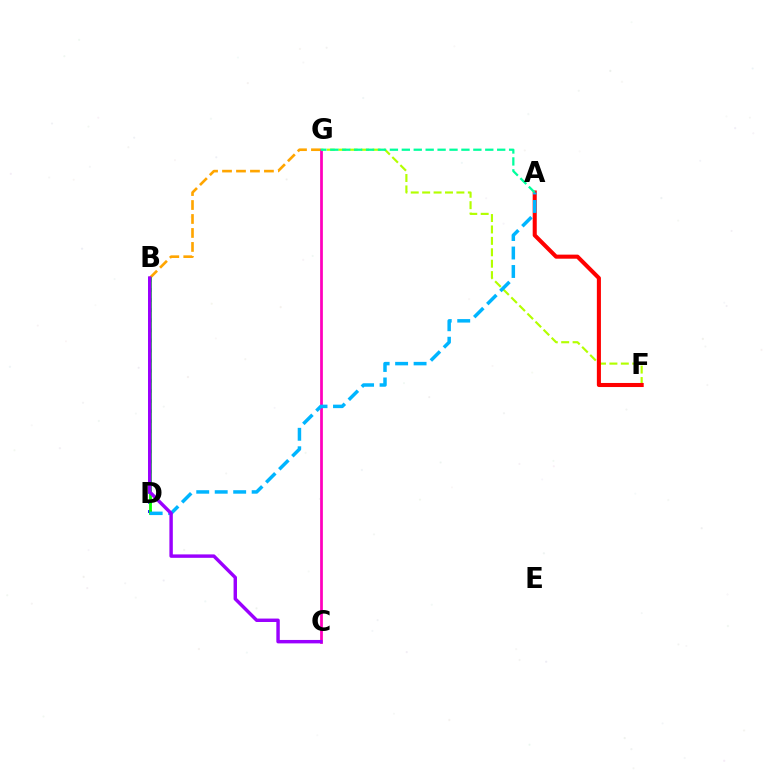{('B', 'D'): [{'color': '#0010ff', 'line_style': 'dotted', 'thickness': 2.74}, {'color': '#08ff00', 'line_style': 'solid', 'thickness': 2.02}], ('B', 'G'): [{'color': '#ffa500', 'line_style': 'dashed', 'thickness': 1.9}], ('C', 'G'): [{'color': '#ff00bd', 'line_style': 'solid', 'thickness': 1.98}], ('F', 'G'): [{'color': '#b3ff00', 'line_style': 'dashed', 'thickness': 1.55}], ('A', 'F'): [{'color': '#ff0000', 'line_style': 'solid', 'thickness': 2.93}], ('A', 'D'): [{'color': '#00b5ff', 'line_style': 'dashed', 'thickness': 2.51}], ('B', 'C'): [{'color': '#9b00ff', 'line_style': 'solid', 'thickness': 2.47}], ('A', 'G'): [{'color': '#00ff9d', 'line_style': 'dashed', 'thickness': 1.62}]}